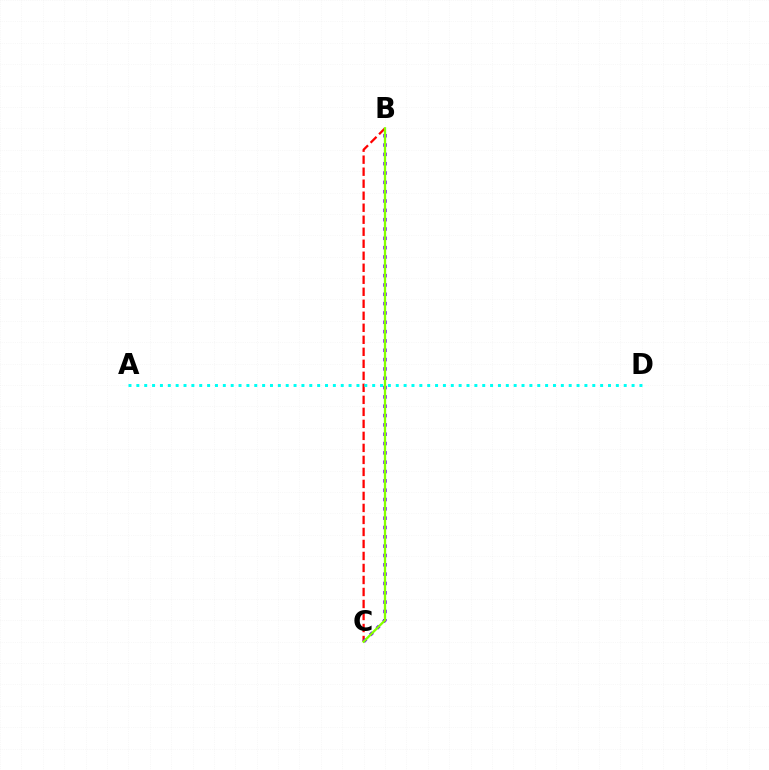{('B', 'C'): [{'color': '#ff0000', 'line_style': 'dashed', 'thickness': 1.63}, {'color': '#7200ff', 'line_style': 'dotted', 'thickness': 2.53}, {'color': '#84ff00', 'line_style': 'solid', 'thickness': 1.66}], ('A', 'D'): [{'color': '#00fff6', 'line_style': 'dotted', 'thickness': 2.14}]}